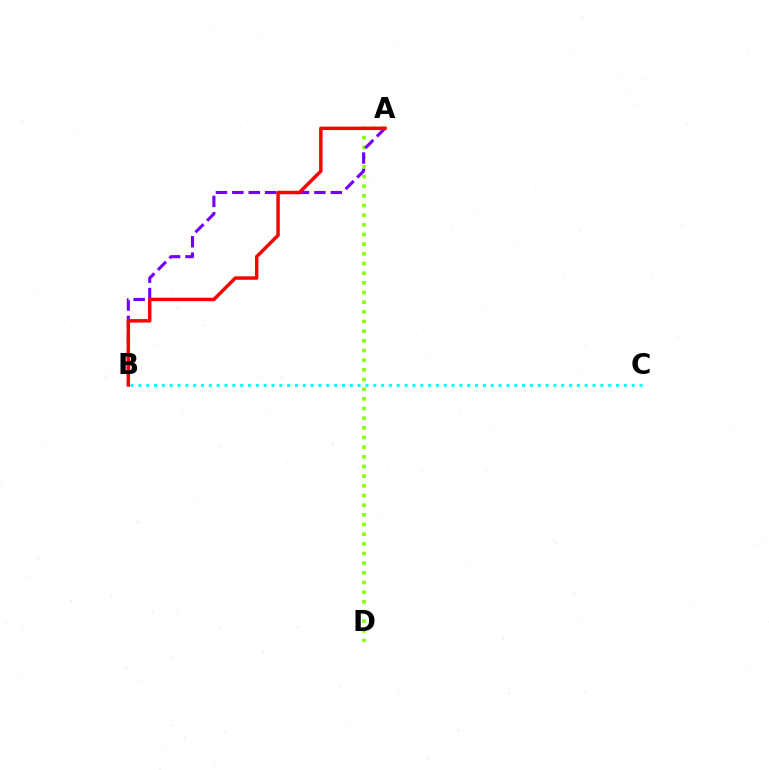{('A', 'D'): [{'color': '#84ff00', 'line_style': 'dotted', 'thickness': 2.63}], ('B', 'C'): [{'color': '#00fff6', 'line_style': 'dotted', 'thickness': 2.13}], ('A', 'B'): [{'color': '#7200ff', 'line_style': 'dashed', 'thickness': 2.23}, {'color': '#ff0000', 'line_style': 'solid', 'thickness': 2.49}]}